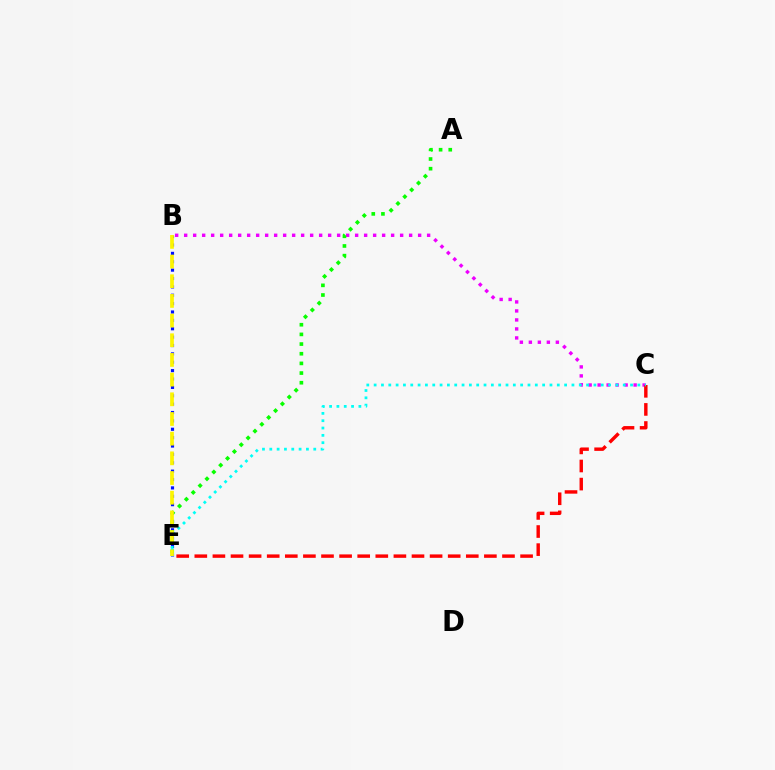{('B', 'C'): [{'color': '#ee00ff', 'line_style': 'dotted', 'thickness': 2.44}], ('B', 'E'): [{'color': '#0010ff', 'line_style': 'dotted', 'thickness': 2.28}, {'color': '#fcf500', 'line_style': 'dashed', 'thickness': 2.67}], ('A', 'E'): [{'color': '#08ff00', 'line_style': 'dotted', 'thickness': 2.63}], ('C', 'E'): [{'color': '#ff0000', 'line_style': 'dashed', 'thickness': 2.46}, {'color': '#00fff6', 'line_style': 'dotted', 'thickness': 1.99}]}